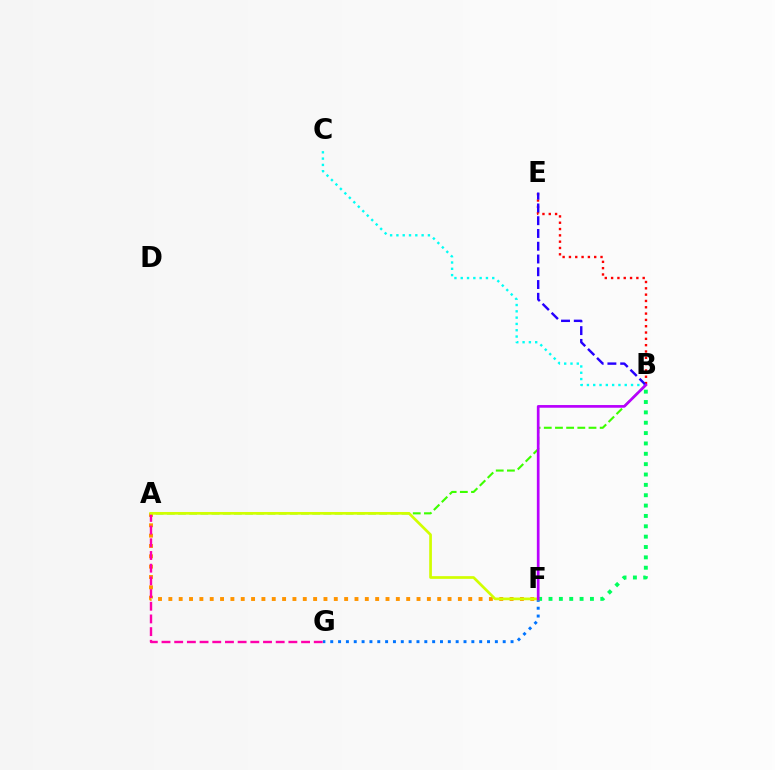{('B', 'F'): [{'color': '#00ff5c', 'line_style': 'dotted', 'thickness': 2.81}, {'color': '#b900ff', 'line_style': 'solid', 'thickness': 1.94}], ('F', 'G'): [{'color': '#0074ff', 'line_style': 'dotted', 'thickness': 2.13}], ('A', 'B'): [{'color': '#3dff00', 'line_style': 'dashed', 'thickness': 1.52}], ('B', 'C'): [{'color': '#00fff6', 'line_style': 'dotted', 'thickness': 1.71}], ('A', 'F'): [{'color': '#ff9400', 'line_style': 'dotted', 'thickness': 2.81}, {'color': '#d1ff00', 'line_style': 'solid', 'thickness': 1.94}], ('A', 'G'): [{'color': '#ff00ac', 'line_style': 'dashed', 'thickness': 1.72}], ('B', 'E'): [{'color': '#ff0000', 'line_style': 'dotted', 'thickness': 1.72}, {'color': '#2500ff', 'line_style': 'dashed', 'thickness': 1.73}]}